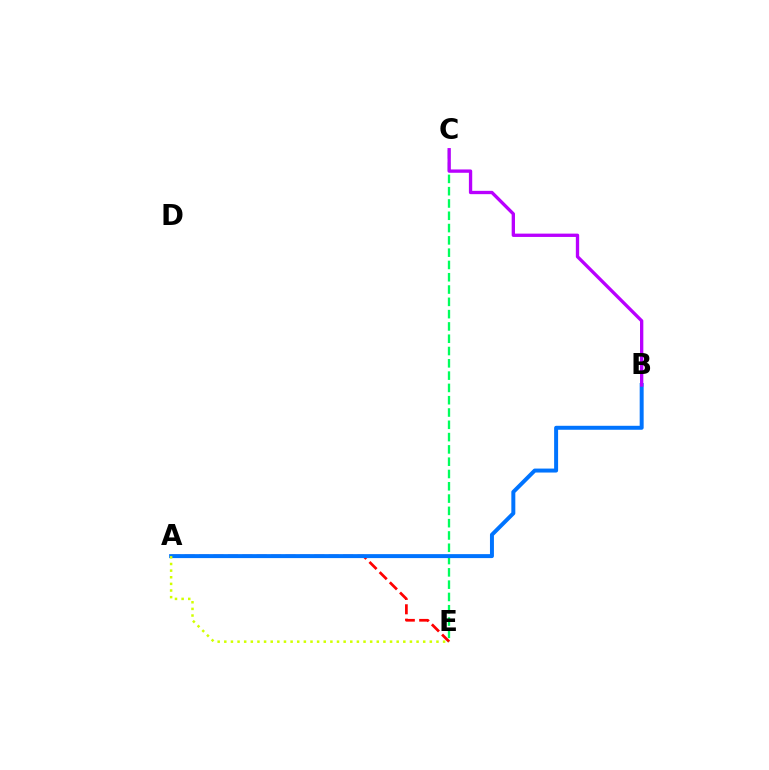{('A', 'E'): [{'color': '#ff0000', 'line_style': 'dashed', 'thickness': 1.96}, {'color': '#d1ff00', 'line_style': 'dotted', 'thickness': 1.8}], ('C', 'E'): [{'color': '#00ff5c', 'line_style': 'dashed', 'thickness': 1.67}], ('A', 'B'): [{'color': '#0074ff', 'line_style': 'solid', 'thickness': 2.86}], ('B', 'C'): [{'color': '#b900ff', 'line_style': 'solid', 'thickness': 2.39}]}